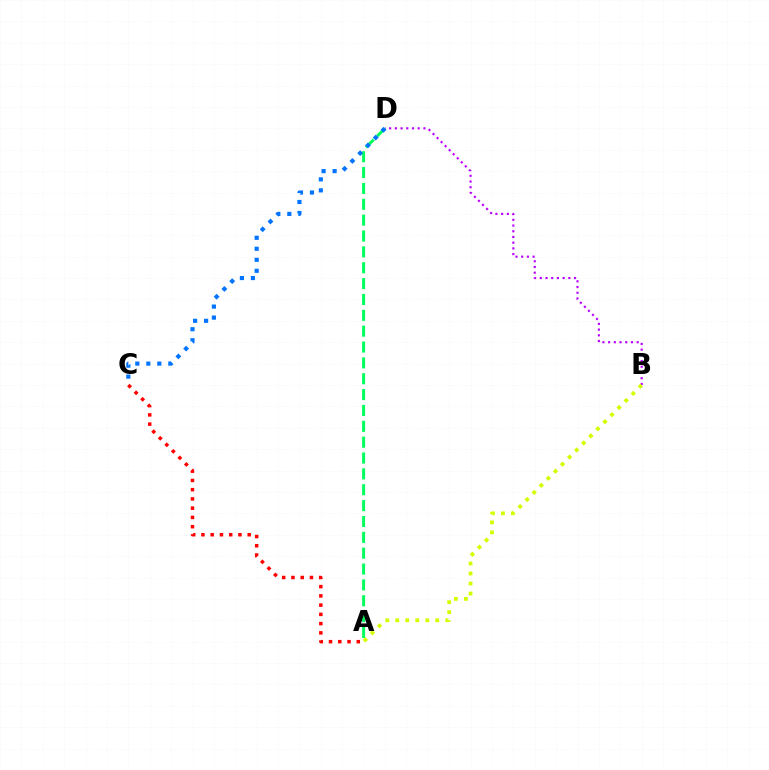{('A', 'C'): [{'color': '#ff0000', 'line_style': 'dotted', 'thickness': 2.51}], ('B', 'D'): [{'color': '#b900ff', 'line_style': 'dotted', 'thickness': 1.55}], ('A', 'D'): [{'color': '#00ff5c', 'line_style': 'dashed', 'thickness': 2.15}], ('C', 'D'): [{'color': '#0074ff', 'line_style': 'dotted', 'thickness': 2.99}], ('A', 'B'): [{'color': '#d1ff00', 'line_style': 'dotted', 'thickness': 2.72}]}